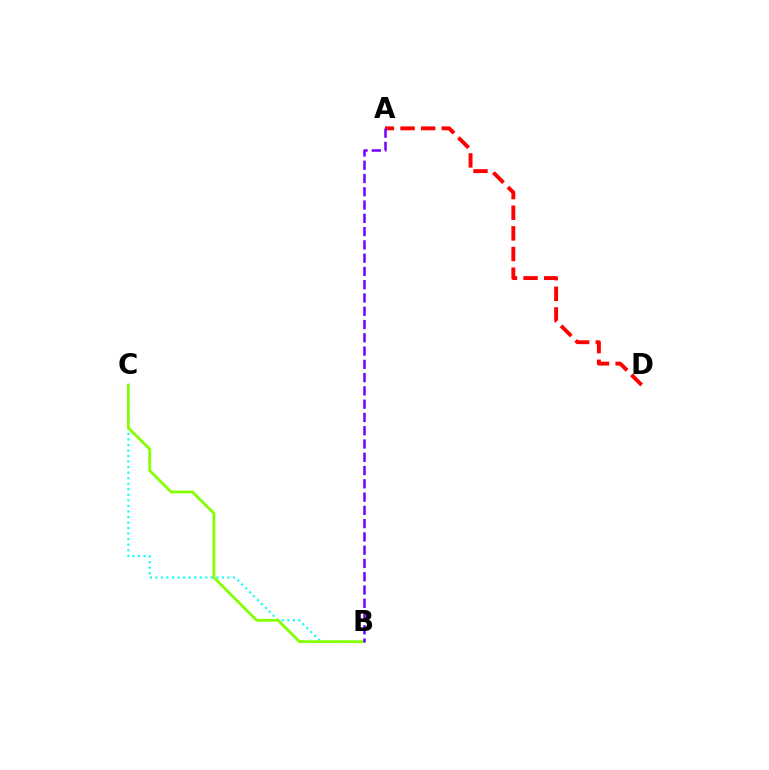{('B', 'C'): [{'color': '#00fff6', 'line_style': 'dotted', 'thickness': 1.51}, {'color': '#84ff00', 'line_style': 'solid', 'thickness': 2.0}], ('A', 'D'): [{'color': '#ff0000', 'line_style': 'dashed', 'thickness': 2.8}], ('A', 'B'): [{'color': '#7200ff', 'line_style': 'dashed', 'thickness': 1.8}]}